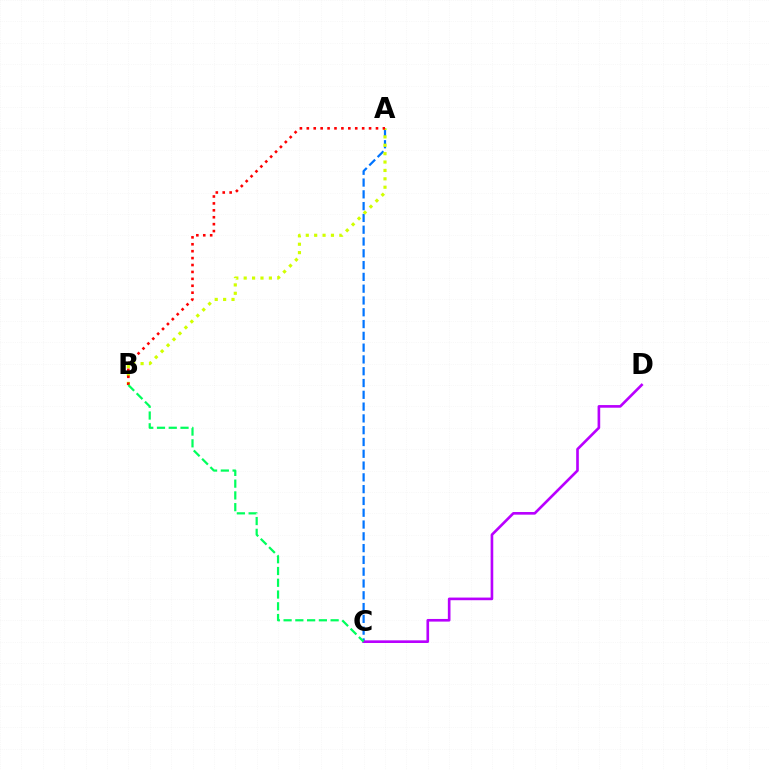{('A', 'C'): [{'color': '#0074ff', 'line_style': 'dashed', 'thickness': 1.6}], ('A', 'B'): [{'color': '#d1ff00', 'line_style': 'dotted', 'thickness': 2.28}, {'color': '#ff0000', 'line_style': 'dotted', 'thickness': 1.88}], ('C', 'D'): [{'color': '#b900ff', 'line_style': 'solid', 'thickness': 1.9}], ('B', 'C'): [{'color': '#00ff5c', 'line_style': 'dashed', 'thickness': 1.6}]}